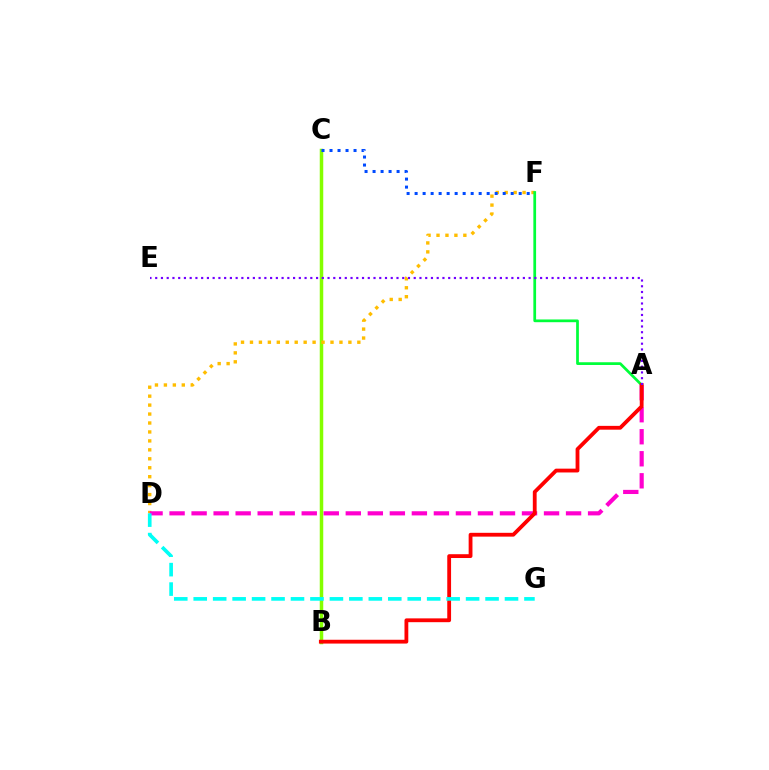{('B', 'C'): [{'color': '#84ff00', 'line_style': 'solid', 'thickness': 2.52}], ('D', 'F'): [{'color': '#ffbd00', 'line_style': 'dotted', 'thickness': 2.43}], ('A', 'D'): [{'color': '#ff00cf', 'line_style': 'dashed', 'thickness': 2.99}], ('C', 'F'): [{'color': '#004bff', 'line_style': 'dotted', 'thickness': 2.18}], ('A', 'F'): [{'color': '#00ff39', 'line_style': 'solid', 'thickness': 1.97}], ('A', 'B'): [{'color': '#ff0000', 'line_style': 'solid', 'thickness': 2.74}], ('A', 'E'): [{'color': '#7200ff', 'line_style': 'dotted', 'thickness': 1.56}], ('D', 'G'): [{'color': '#00fff6', 'line_style': 'dashed', 'thickness': 2.64}]}